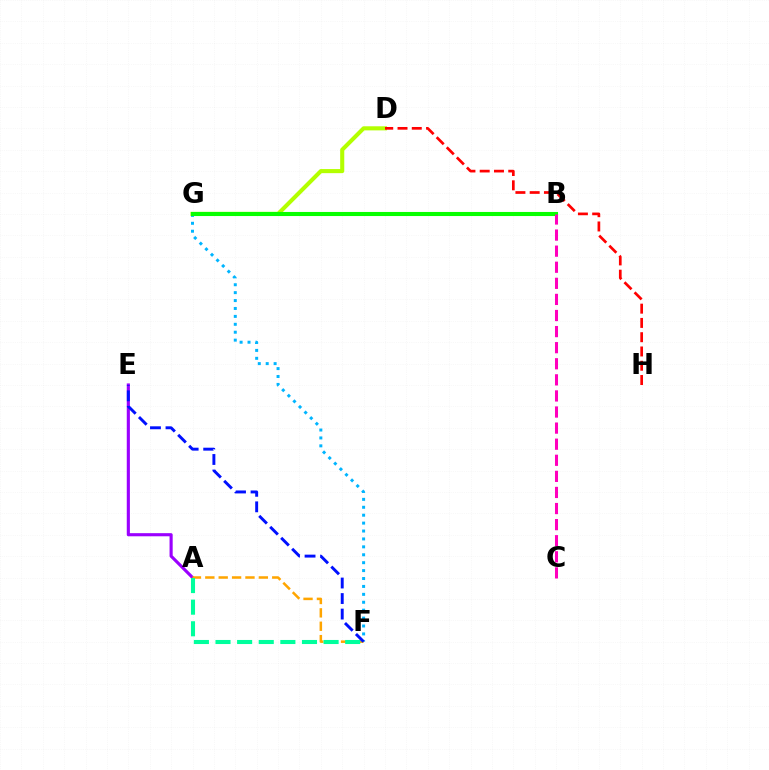{('D', 'G'): [{'color': '#b3ff00', 'line_style': 'solid', 'thickness': 2.94}], ('A', 'E'): [{'color': '#9b00ff', 'line_style': 'solid', 'thickness': 2.25}], ('F', 'G'): [{'color': '#00b5ff', 'line_style': 'dotted', 'thickness': 2.15}], ('B', 'G'): [{'color': '#08ff00', 'line_style': 'solid', 'thickness': 2.94}], ('A', 'F'): [{'color': '#ffa500', 'line_style': 'dashed', 'thickness': 1.82}, {'color': '#00ff9d', 'line_style': 'dashed', 'thickness': 2.94}], ('B', 'C'): [{'color': '#ff00bd', 'line_style': 'dashed', 'thickness': 2.19}], ('E', 'F'): [{'color': '#0010ff', 'line_style': 'dashed', 'thickness': 2.11}], ('D', 'H'): [{'color': '#ff0000', 'line_style': 'dashed', 'thickness': 1.94}]}